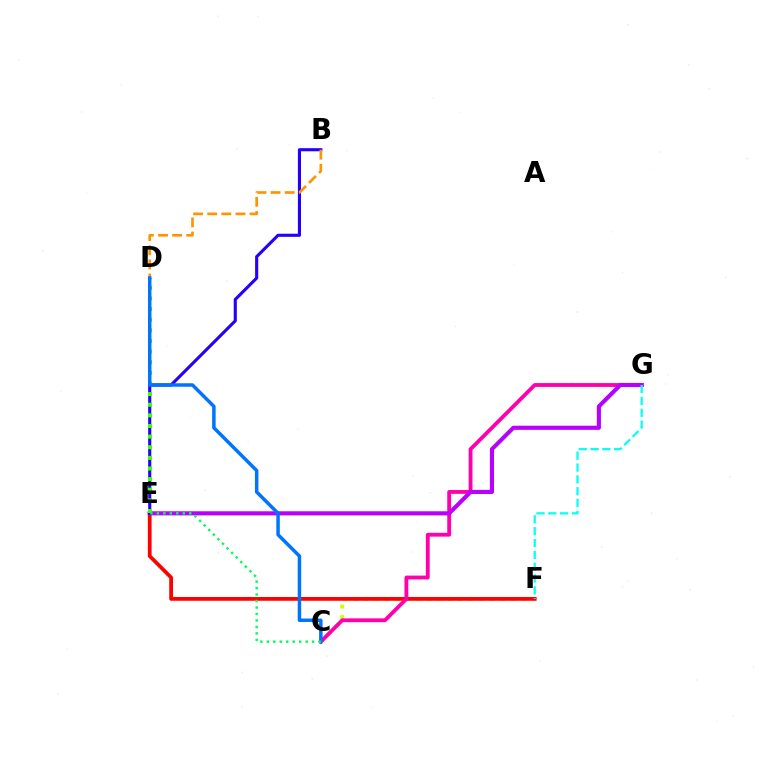{('C', 'F'): [{'color': '#d1ff00', 'line_style': 'dotted', 'thickness': 2.85}], ('E', 'F'): [{'color': '#ff0000', 'line_style': 'solid', 'thickness': 2.7}], ('C', 'G'): [{'color': '#ff00ac', 'line_style': 'solid', 'thickness': 2.75}], ('E', 'G'): [{'color': '#b900ff', 'line_style': 'solid', 'thickness': 2.96}], ('B', 'E'): [{'color': '#2500ff', 'line_style': 'solid', 'thickness': 2.24}], ('D', 'E'): [{'color': '#3dff00', 'line_style': 'dotted', 'thickness': 2.89}], ('B', 'D'): [{'color': '#ff9400', 'line_style': 'dashed', 'thickness': 1.92}], ('F', 'G'): [{'color': '#00fff6', 'line_style': 'dashed', 'thickness': 1.61}], ('C', 'D'): [{'color': '#0074ff', 'line_style': 'solid', 'thickness': 2.51}], ('C', 'E'): [{'color': '#00ff5c', 'line_style': 'dotted', 'thickness': 1.76}]}